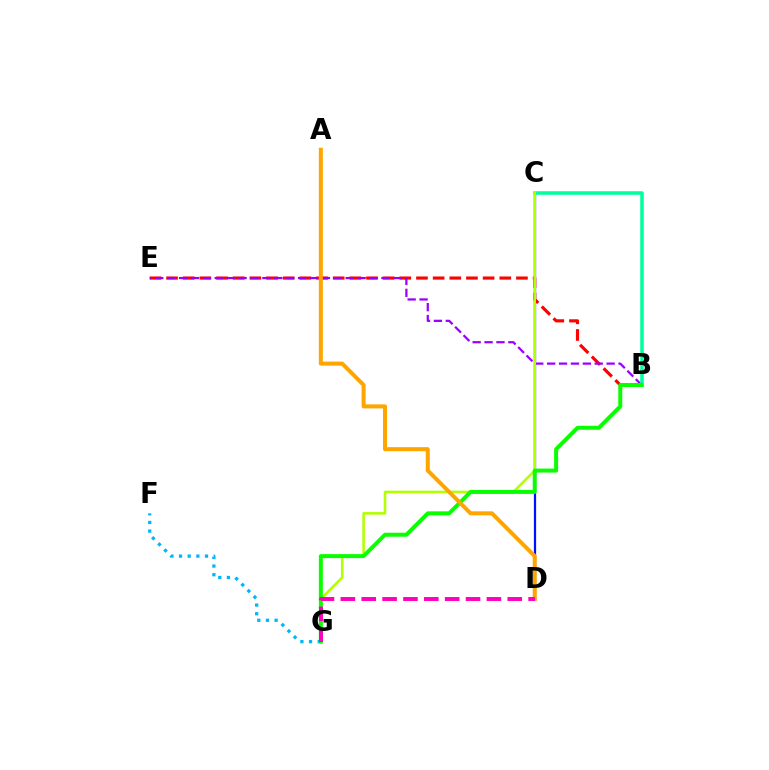{('F', 'G'): [{'color': '#00b5ff', 'line_style': 'dotted', 'thickness': 2.35}], ('C', 'D'): [{'color': '#0010ff', 'line_style': 'solid', 'thickness': 1.61}], ('B', 'E'): [{'color': '#ff0000', 'line_style': 'dashed', 'thickness': 2.26}, {'color': '#9b00ff', 'line_style': 'dashed', 'thickness': 1.62}], ('B', 'C'): [{'color': '#00ff9d', 'line_style': 'solid', 'thickness': 2.54}], ('C', 'G'): [{'color': '#b3ff00', 'line_style': 'solid', 'thickness': 1.86}], ('B', 'G'): [{'color': '#08ff00', 'line_style': 'solid', 'thickness': 2.85}], ('A', 'D'): [{'color': '#ffa500', 'line_style': 'solid', 'thickness': 2.89}], ('D', 'G'): [{'color': '#ff00bd', 'line_style': 'dashed', 'thickness': 2.83}]}